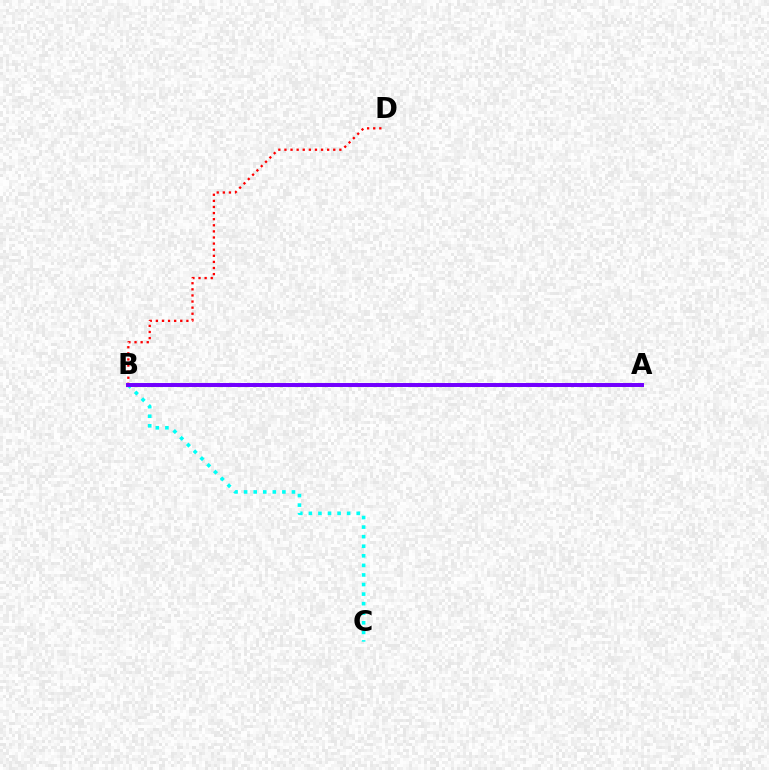{('B', 'D'): [{'color': '#ff0000', 'line_style': 'dotted', 'thickness': 1.66}], ('B', 'C'): [{'color': '#00fff6', 'line_style': 'dotted', 'thickness': 2.6}], ('A', 'B'): [{'color': '#84ff00', 'line_style': 'dotted', 'thickness': 2.33}, {'color': '#7200ff', 'line_style': 'solid', 'thickness': 2.85}]}